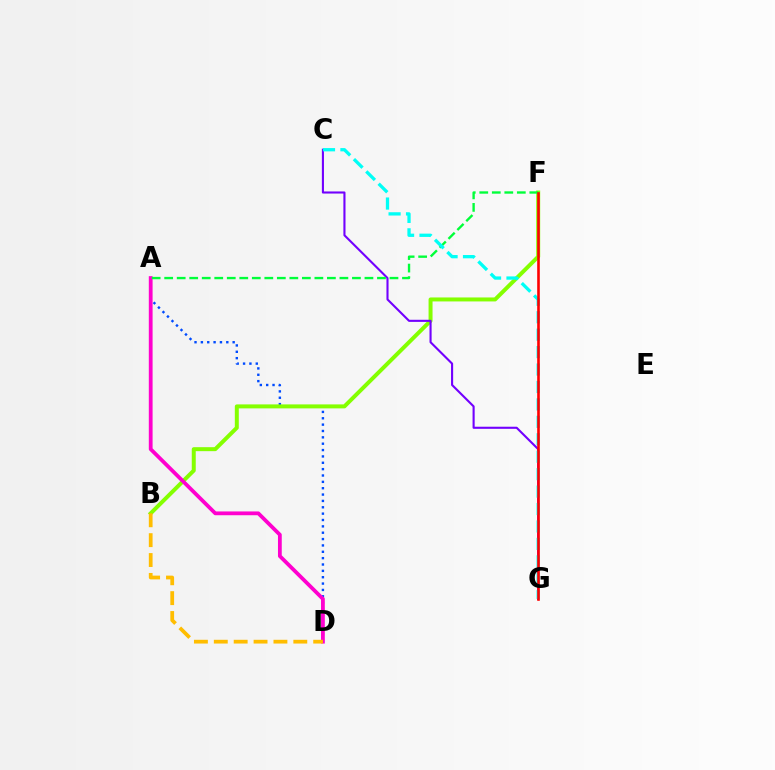{('A', 'D'): [{'color': '#004bff', 'line_style': 'dotted', 'thickness': 1.73}, {'color': '#ff00cf', 'line_style': 'solid', 'thickness': 2.73}], ('B', 'F'): [{'color': '#84ff00', 'line_style': 'solid', 'thickness': 2.86}], ('C', 'G'): [{'color': '#7200ff', 'line_style': 'solid', 'thickness': 1.52}, {'color': '#00fff6', 'line_style': 'dashed', 'thickness': 2.37}], ('A', 'F'): [{'color': '#00ff39', 'line_style': 'dashed', 'thickness': 1.7}], ('B', 'D'): [{'color': '#ffbd00', 'line_style': 'dashed', 'thickness': 2.7}], ('F', 'G'): [{'color': '#ff0000', 'line_style': 'solid', 'thickness': 1.88}]}